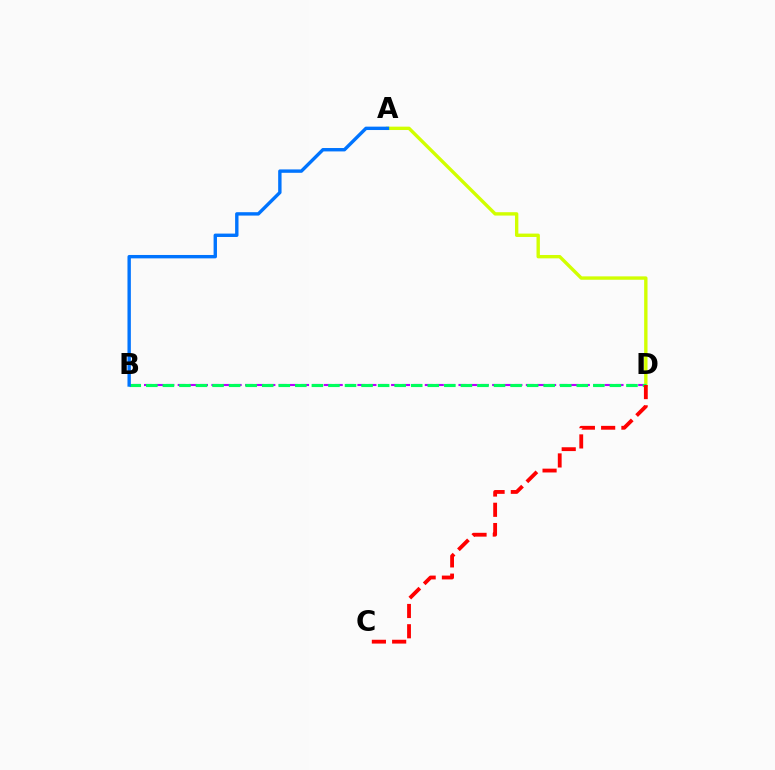{('B', 'D'): [{'color': '#b900ff', 'line_style': 'dashed', 'thickness': 1.53}, {'color': '#00ff5c', 'line_style': 'dashed', 'thickness': 2.25}], ('A', 'D'): [{'color': '#d1ff00', 'line_style': 'solid', 'thickness': 2.43}], ('C', 'D'): [{'color': '#ff0000', 'line_style': 'dashed', 'thickness': 2.75}], ('A', 'B'): [{'color': '#0074ff', 'line_style': 'solid', 'thickness': 2.44}]}